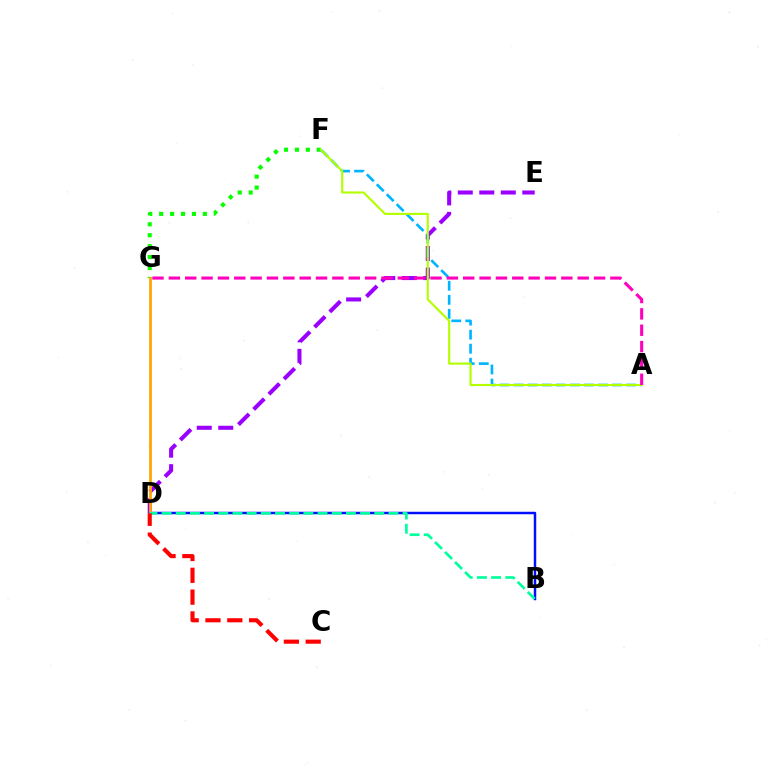{('D', 'E'): [{'color': '#9b00ff', 'line_style': 'dashed', 'thickness': 2.92}], ('F', 'G'): [{'color': '#08ff00', 'line_style': 'dotted', 'thickness': 2.97}], ('A', 'F'): [{'color': '#00b5ff', 'line_style': 'dashed', 'thickness': 1.91}, {'color': '#b3ff00', 'line_style': 'solid', 'thickness': 1.54}], ('B', 'D'): [{'color': '#0010ff', 'line_style': 'solid', 'thickness': 1.78}, {'color': '#00ff9d', 'line_style': 'dashed', 'thickness': 1.93}], ('A', 'G'): [{'color': '#ff00bd', 'line_style': 'dashed', 'thickness': 2.22}], ('D', 'G'): [{'color': '#ffa500', 'line_style': 'solid', 'thickness': 1.97}], ('C', 'D'): [{'color': '#ff0000', 'line_style': 'dashed', 'thickness': 2.96}]}